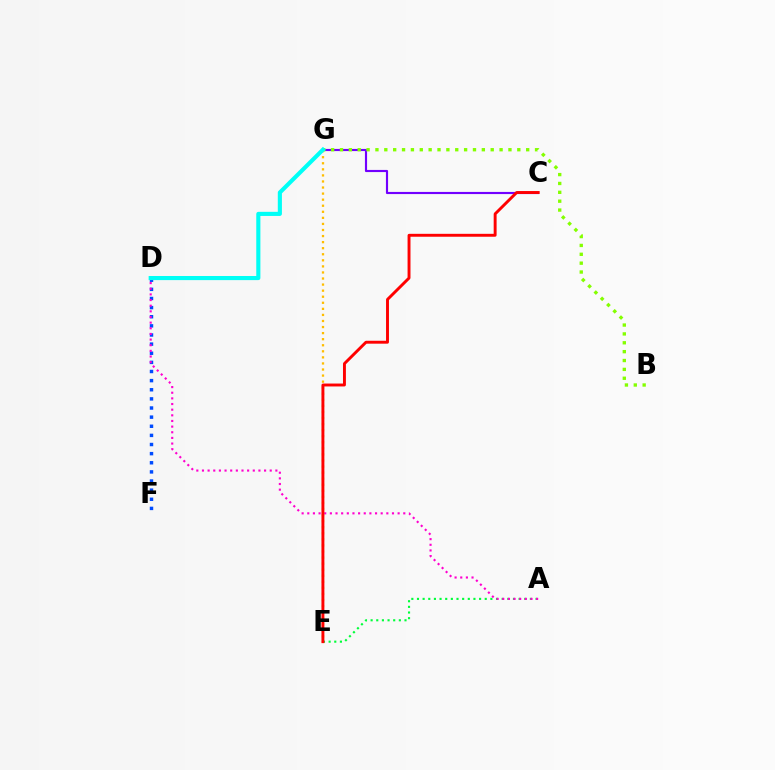{('D', 'F'): [{'color': '#004bff', 'line_style': 'dotted', 'thickness': 2.48}], ('A', 'E'): [{'color': '#00ff39', 'line_style': 'dotted', 'thickness': 1.53}], ('C', 'G'): [{'color': '#7200ff', 'line_style': 'solid', 'thickness': 1.55}], ('A', 'D'): [{'color': '#ff00cf', 'line_style': 'dotted', 'thickness': 1.53}], ('B', 'G'): [{'color': '#84ff00', 'line_style': 'dotted', 'thickness': 2.41}], ('E', 'G'): [{'color': '#ffbd00', 'line_style': 'dotted', 'thickness': 1.65}], ('D', 'G'): [{'color': '#00fff6', 'line_style': 'solid', 'thickness': 2.96}], ('C', 'E'): [{'color': '#ff0000', 'line_style': 'solid', 'thickness': 2.1}]}